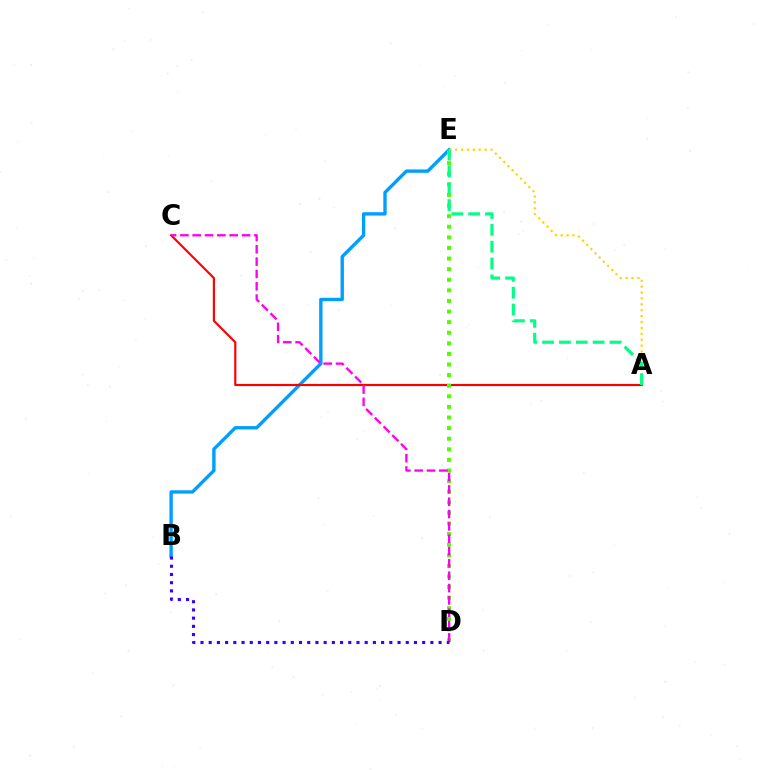{('B', 'E'): [{'color': '#009eff', 'line_style': 'solid', 'thickness': 2.42}], ('A', 'C'): [{'color': '#ff0000', 'line_style': 'solid', 'thickness': 1.55}], ('D', 'E'): [{'color': '#4fff00', 'line_style': 'dotted', 'thickness': 2.88}], ('C', 'D'): [{'color': '#ff00ed', 'line_style': 'dashed', 'thickness': 1.68}], ('A', 'E'): [{'color': '#ffd500', 'line_style': 'dotted', 'thickness': 1.6}, {'color': '#00ff86', 'line_style': 'dashed', 'thickness': 2.29}], ('B', 'D'): [{'color': '#3700ff', 'line_style': 'dotted', 'thickness': 2.23}]}